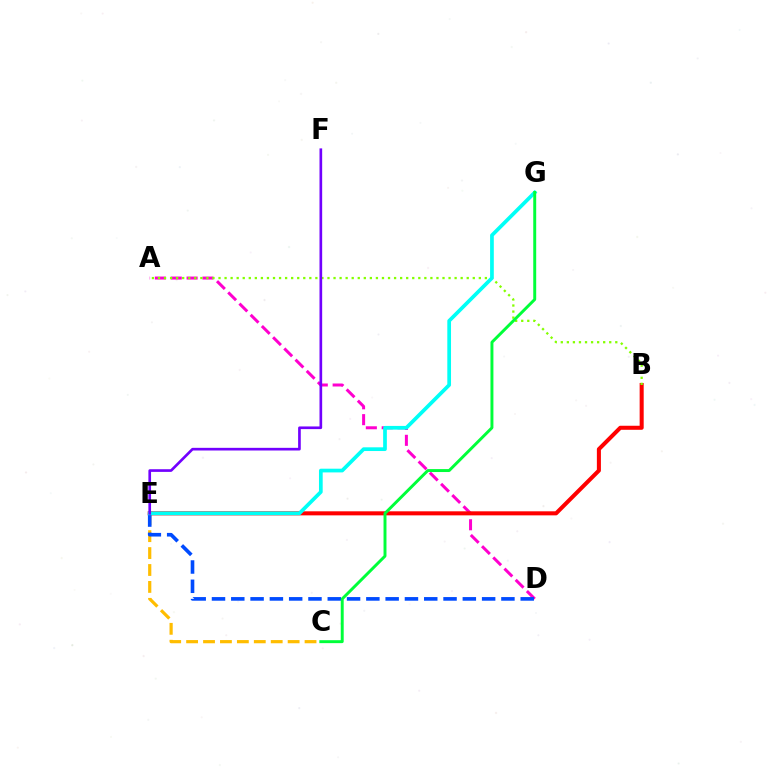{('A', 'D'): [{'color': '#ff00cf', 'line_style': 'dashed', 'thickness': 2.15}], ('C', 'E'): [{'color': '#ffbd00', 'line_style': 'dashed', 'thickness': 2.3}], ('B', 'E'): [{'color': '#ff0000', 'line_style': 'solid', 'thickness': 2.91}], ('D', 'E'): [{'color': '#004bff', 'line_style': 'dashed', 'thickness': 2.62}], ('A', 'B'): [{'color': '#84ff00', 'line_style': 'dotted', 'thickness': 1.64}], ('E', 'G'): [{'color': '#00fff6', 'line_style': 'solid', 'thickness': 2.67}], ('C', 'G'): [{'color': '#00ff39', 'line_style': 'solid', 'thickness': 2.12}], ('E', 'F'): [{'color': '#7200ff', 'line_style': 'solid', 'thickness': 1.92}]}